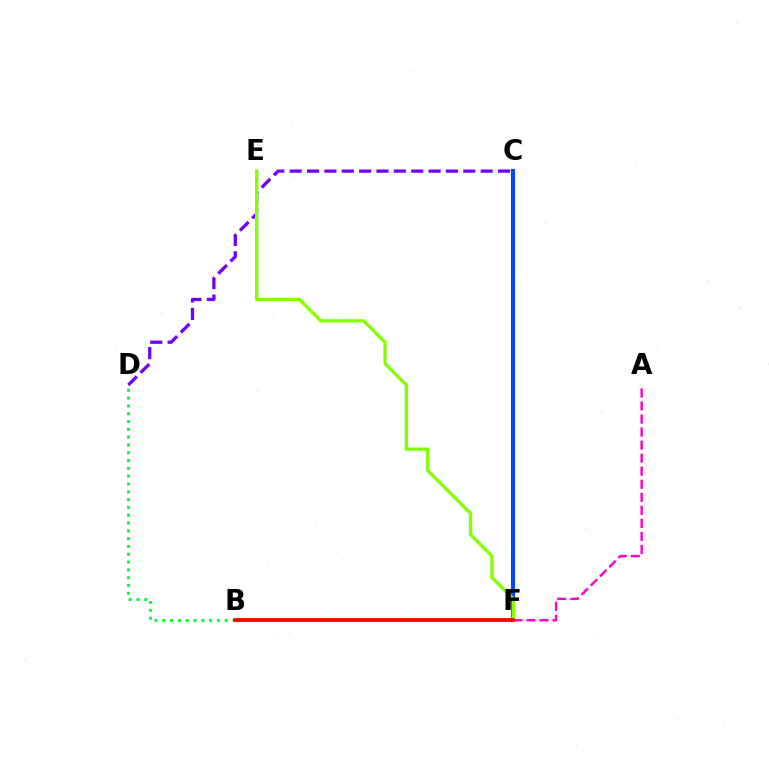{('B', 'D'): [{'color': '#00ff39', 'line_style': 'dotted', 'thickness': 2.12}], ('A', 'F'): [{'color': '#ff00cf', 'line_style': 'dashed', 'thickness': 1.77}], ('B', 'F'): [{'color': '#ffbd00', 'line_style': 'solid', 'thickness': 2.71}, {'color': '#00fff6', 'line_style': 'dotted', 'thickness': 2.72}, {'color': '#ff0000', 'line_style': 'solid', 'thickness': 2.64}], ('C', 'D'): [{'color': '#7200ff', 'line_style': 'dashed', 'thickness': 2.36}], ('C', 'F'): [{'color': '#004bff', 'line_style': 'solid', 'thickness': 2.94}], ('E', 'F'): [{'color': '#84ff00', 'line_style': 'solid', 'thickness': 2.4}]}